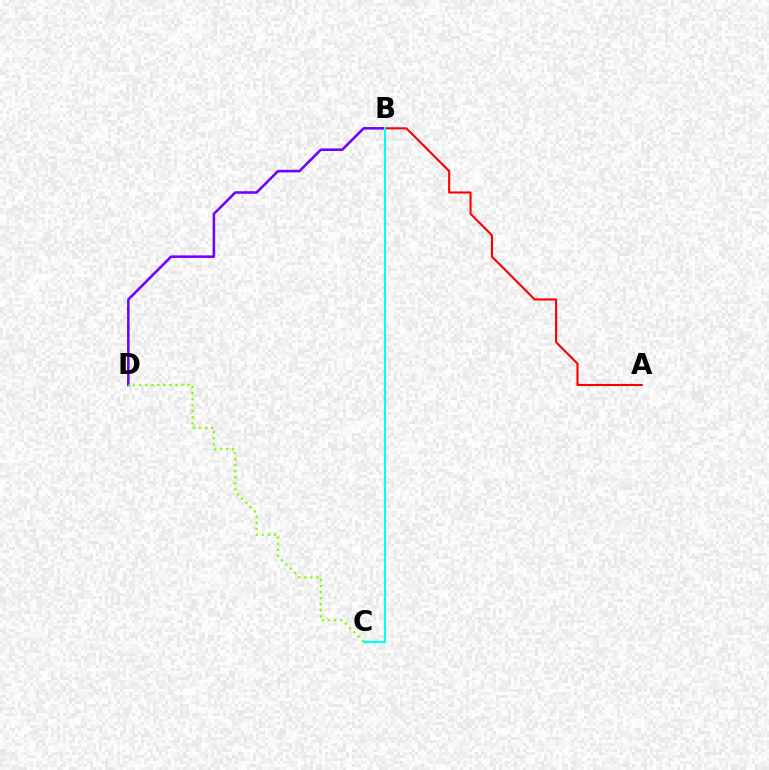{('A', 'B'): [{'color': '#ff0000', 'line_style': 'solid', 'thickness': 1.52}], ('B', 'D'): [{'color': '#7200ff', 'line_style': 'solid', 'thickness': 1.85}], ('C', 'D'): [{'color': '#84ff00', 'line_style': 'dotted', 'thickness': 1.64}], ('B', 'C'): [{'color': '#00fff6', 'line_style': 'solid', 'thickness': 1.58}]}